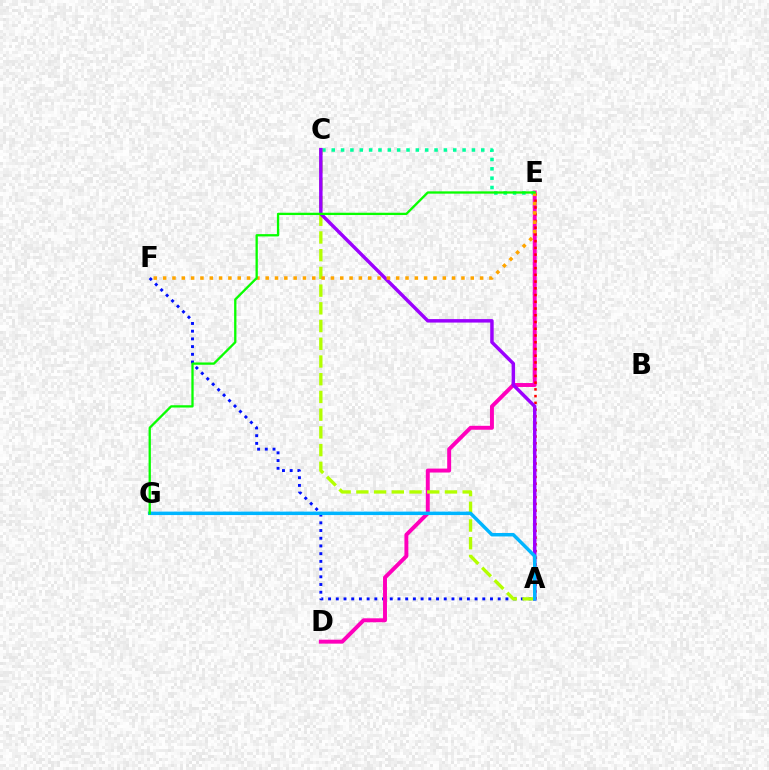{('A', 'F'): [{'color': '#0010ff', 'line_style': 'dotted', 'thickness': 2.09}], ('D', 'E'): [{'color': '#ff00bd', 'line_style': 'solid', 'thickness': 2.84}], ('A', 'E'): [{'color': '#ff0000', 'line_style': 'dotted', 'thickness': 1.83}], ('C', 'E'): [{'color': '#00ff9d', 'line_style': 'dotted', 'thickness': 2.54}], ('A', 'C'): [{'color': '#b3ff00', 'line_style': 'dashed', 'thickness': 2.41}, {'color': '#9b00ff', 'line_style': 'solid', 'thickness': 2.49}], ('E', 'F'): [{'color': '#ffa500', 'line_style': 'dotted', 'thickness': 2.53}], ('A', 'G'): [{'color': '#00b5ff', 'line_style': 'solid', 'thickness': 2.49}], ('E', 'G'): [{'color': '#08ff00', 'line_style': 'solid', 'thickness': 1.66}]}